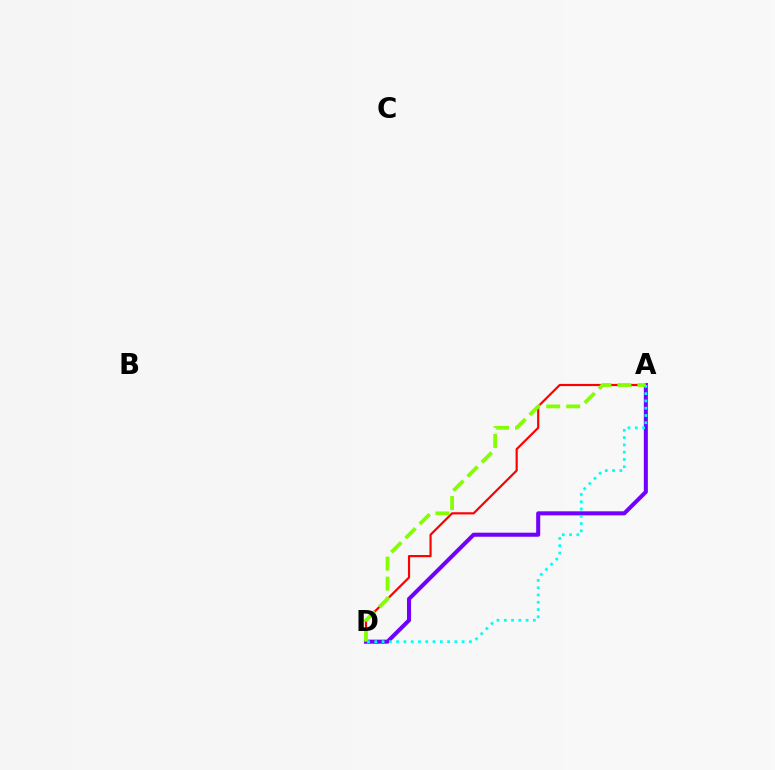{('A', 'D'): [{'color': '#ff0000', 'line_style': 'solid', 'thickness': 1.57}, {'color': '#7200ff', 'line_style': 'solid', 'thickness': 2.91}, {'color': '#84ff00', 'line_style': 'dashed', 'thickness': 2.72}, {'color': '#00fff6', 'line_style': 'dotted', 'thickness': 1.98}]}